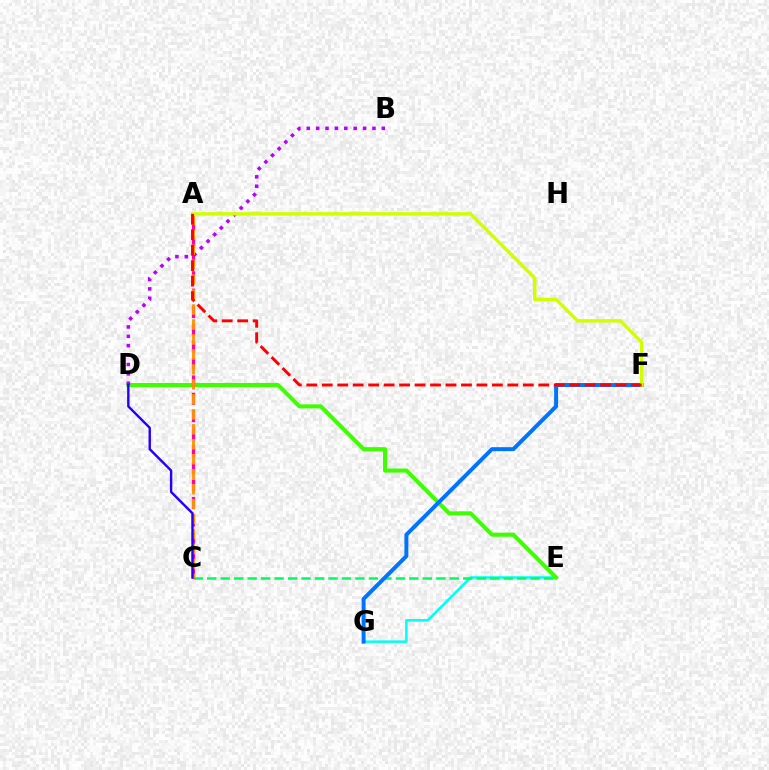{('E', 'G'): [{'color': '#00fff6', 'line_style': 'solid', 'thickness': 1.8}], ('D', 'E'): [{'color': '#3dff00', 'line_style': 'solid', 'thickness': 2.91}], ('C', 'E'): [{'color': '#00ff5c', 'line_style': 'dashed', 'thickness': 1.83}], ('A', 'C'): [{'color': '#ff00ac', 'line_style': 'dashed', 'thickness': 2.36}, {'color': '#ff9400', 'line_style': 'dashed', 'thickness': 2.03}], ('B', 'D'): [{'color': '#b900ff', 'line_style': 'dotted', 'thickness': 2.55}], ('F', 'G'): [{'color': '#0074ff', 'line_style': 'solid', 'thickness': 2.86}], ('C', 'D'): [{'color': '#2500ff', 'line_style': 'solid', 'thickness': 1.74}], ('A', 'F'): [{'color': '#d1ff00', 'line_style': 'solid', 'thickness': 2.48}, {'color': '#ff0000', 'line_style': 'dashed', 'thickness': 2.1}]}